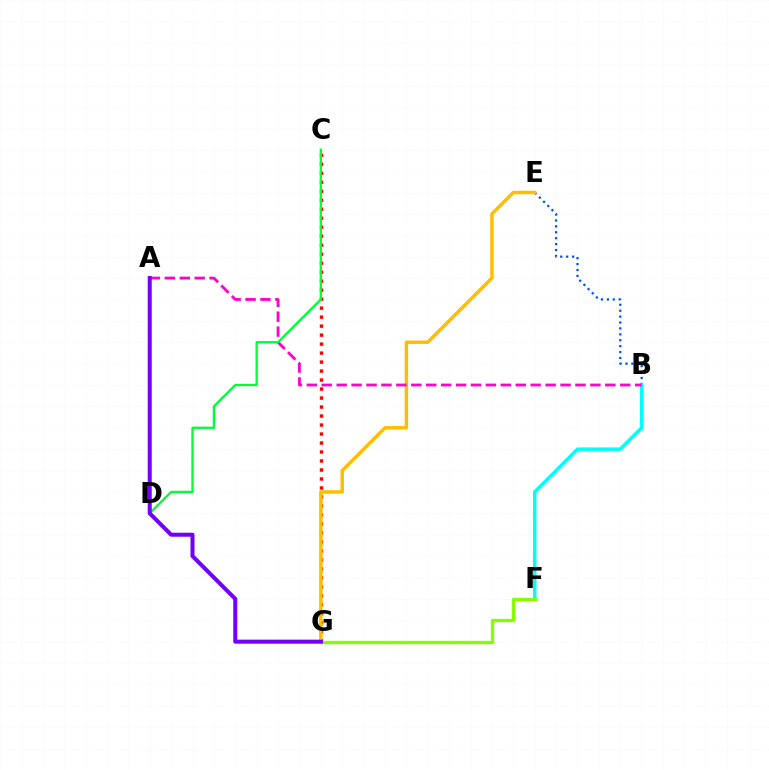{('B', 'E'): [{'color': '#004bff', 'line_style': 'dotted', 'thickness': 1.61}], ('C', 'G'): [{'color': '#ff0000', 'line_style': 'dotted', 'thickness': 2.44}], ('E', 'G'): [{'color': '#ffbd00', 'line_style': 'solid', 'thickness': 2.49}], ('B', 'F'): [{'color': '#00fff6', 'line_style': 'solid', 'thickness': 2.54}], ('A', 'B'): [{'color': '#ff00cf', 'line_style': 'dashed', 'thickness': 2.03}], ('F', 'G'): [{'color': '#84ff00', 'line_style': 'solid', 'thickness': 2.38}], ('C', 'D'): [{'color': '#00ff39', 'line_style': 'solid', 'thickness': 1.67}], ('A', 'G'): [{'color': '#7200ff', 'line_style': 'solid', 'thickness': 2.9}]}